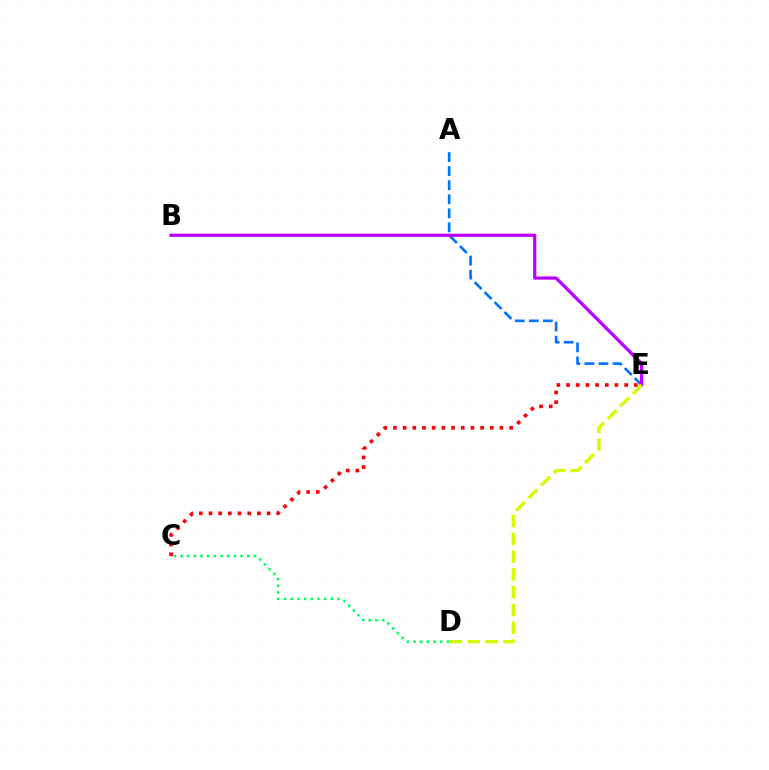{('A', 'E'): [{'color': '#0074ff', 'line_style': 'dashed', 'thickness': 1.91}], ('B', 'E'): [{'color': '#b900ff', 'line_style': 'solid', 'thickness': 2.33}], ('C', 'D'): [{'color': '#00ff5c', 'line_style': 'dotted', 'thickness': 1.82}], ('D', 'E'): [{'color': '#d1ff00', 'line_style': 'dashed', 'thickness': 2.42}], ('C', 'E'): [{'color': '#ff0000', 'line_style': 'dotted', 'thickness': 2.63}]}